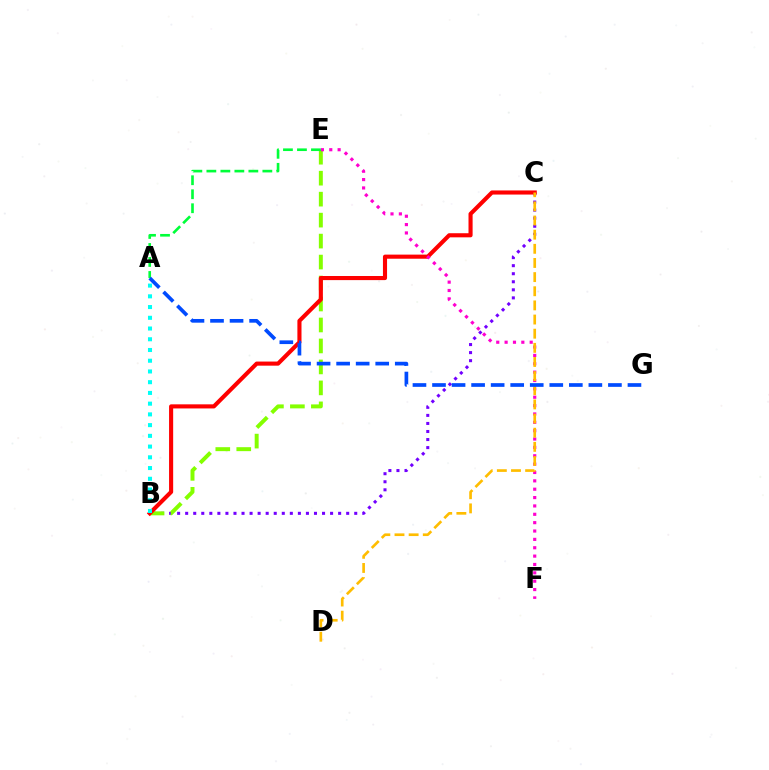{('B', 'C'): [{'color': '#7200ff', 'line_style': 'dotted', 'thickness': 2.19}, {'color': '#ff0000', 'line_style': 'solid', 'thickness': 2.96}], ('B', 'E'): [{'color': '#84ff00', 'line_style': 'dashed', 'thickness': 2.85}], ('E', 'F'): [{'color': '#ff00cf', 'line_style': 'dotted', 'thickness': 2.27}], ('C', 'D'): [{'color': '#ffbd00', 'line_style': 'dashed', 'thickness': 1.92}], ('A', 'E'): [{'color': '#00ff39', 'line_style': 'dashed', 'thickness': 1.9}], ('A', 'B'): [{'color': '#00fff6', 'line_style': 'dotted', 'thickness': 2.92}], ('A', 'G'): [{'color': '#004bff', 'line_style': 'dashed', 'thickness': 2.66}]}